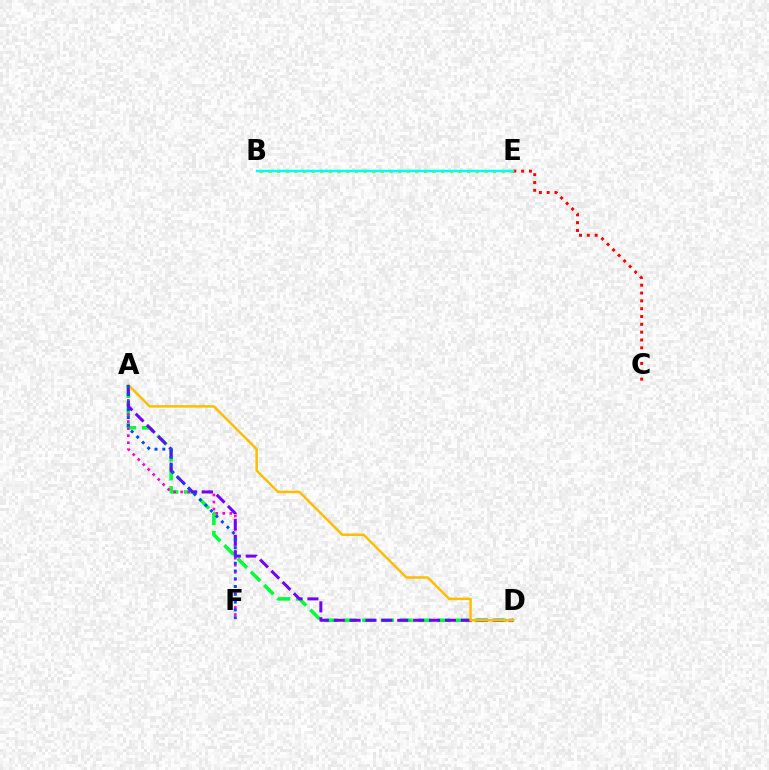{('A', 'D'): [{'color': '#00ff39', 'line_style': 'dashed', 'thickness': 2.55}, {'color': '#7200ff', 'line_style': 'dashed', 'thickness': 2.16}, {'color': '#ffbd00', 'line_style': 'solid', 'thickness': 1.79}], ('B', 'E'): [{'color': '#84ff00', 'line_style': 'dotted', 'thickness': 2.35}, {'color': '#00fff6', 'line_style': 'solid', 'thickness': 1.77}], ('A', 'F'): [{'color': '#ff00cf', 'line_style': 'dotted', 'thickness': 1.92}, {'color': '#004bff', 'line_style': 'dotted', 'thickness': 2.12}], ('C', 'E'): [{'color': '#ff0000', 'line_style': 'dotted', 'thickness': 2.13}]}